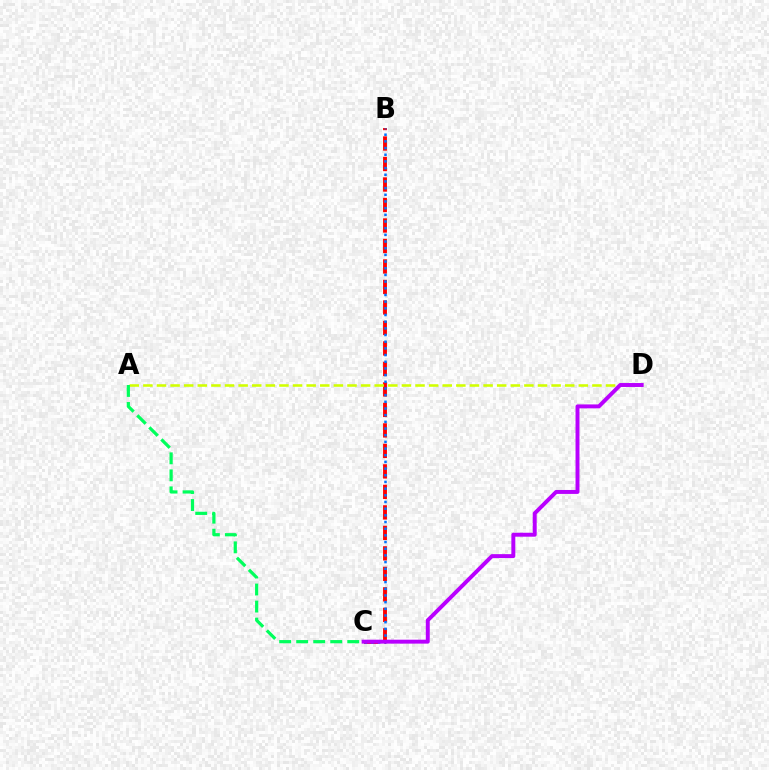{('B', 'C'): [{'color': '#ff0000', 'line_style': 'dashed', 'thickness': 2.78}, {'color': '#0074ff', 'line_style': 'dotted', 'thickness': 1.81}], ('A', 'D'): [{'color': '#d1ff00', 'line_style': 'dashed', 'thickness': 1.85}], ('A', 'C'): [{'color': '#00ff5c', 'line_style': 'dashed', 'thickness': 2.31}], ('C', 'D'): [{'color': '#b900ff', 'line_style': 'solid', 'thickness': 2.84}]}